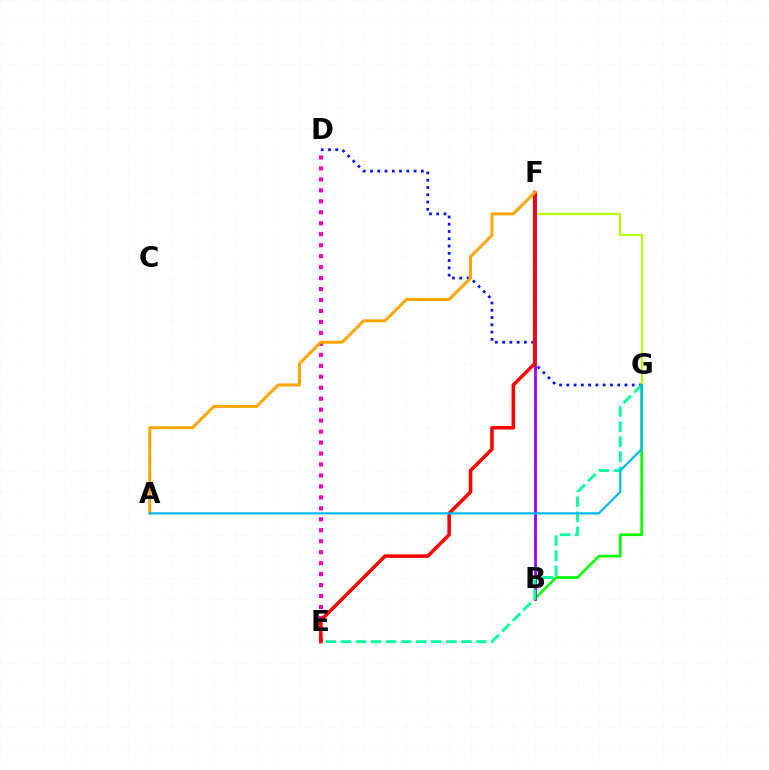{('B', 'G'): [{'color': '#08ff00', 'line_style': 'solid', 'thickness': 1.94}], ('D', 'G'): [{'color': '#0010ff', 'line_style': 'dotted', 'thickness': 1.97}], ('D', 'E'): [{'color': '#ff00bd', 'line_style': 'dotted', 'thickness': 2.98}], ('F', 'G'): [{'color': '#b3ff00', 'line_style': 'solid', 'thickness': 1.61}], ('B', 'F'): [{'color': '#9b00ff', 'line_style': 'solid', 'thickness': 2.01}], ('E', 'G'): [{'color': '#00ff9d', 'line_style': 'dashed', 'thickness': 2.05}], ('E', 'F'): [{'color': '#ff0000', 'line_style': 'solid', 'thickness': 2.55}], ('A', 'F'): [{'color': '#ffa500', 'line_style': 'solid', 'thickness': 2.16}], ('A', 'G'): [{'color': '#00b5ff', 'line_style': 'solid', 'thickness': 1.55}]}